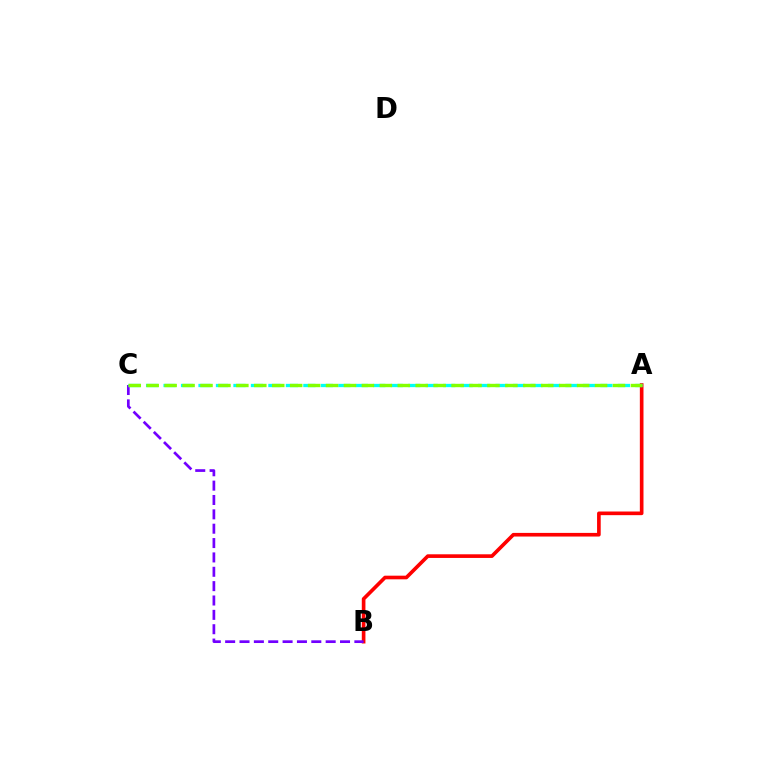{('A', 'B'): [{'color': '#ff0000', 'line_style': 'solid', 'thickness': 2.62}], ('B', 'C'): [{'color': '#7200ff', 'line_style': 'dashed', 'thickness': 1.95}], ('A', 'C'): [{'color': '#00fff6', 'line_style': 'dashed', 'thickness': 2.37}, {'color': '#84ff00', 'line_style': 'dashed', 'thickness': 2.44}]}